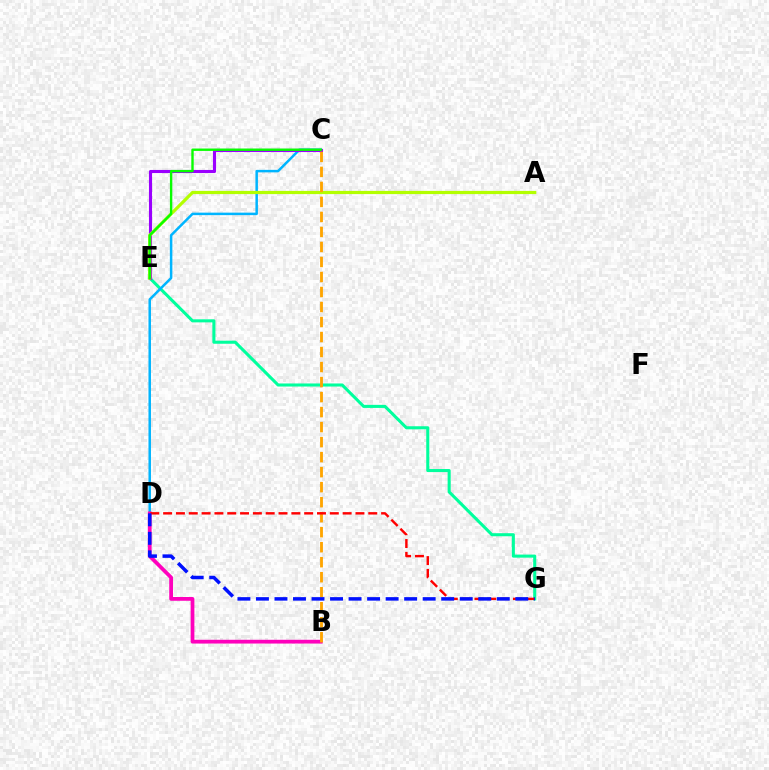{('E', 'G'): [{'color': '#00ff9d', 'line_style': 'solid', 'thickness': 2.21}], ('C', 'D'): [{'color': '#00b5ff', 'line_style': 'solid', 'thickness': 1.8}], ('C', 'E'): [{'color': '#9b00ff', 'line_style': 'solid', 'thickness': 2.23}, {'color': '#08ff00', 'line_style': 'solid', 'thickness': 1.72}], ('A', 'E'): [{'color': '#b3ff00', 'line_style': 'solid', 'thickness': 2.3}], ('B', 'D'): [{'color': '#ff00bd', 'line_style': 'solid', 'thickness': 2.71}], ('B', 'C'): [{'color': '#ffa500', 'line_style': 'dashed', 'thickness': 2.04}], ('D', 'G'): [{'color': '#ff0000', 'line_style': 'dashed', 'thickness': 1.74}, {'color': '#0010ff', 'line_style': 'dashed', 'thickness': 2.52}]}